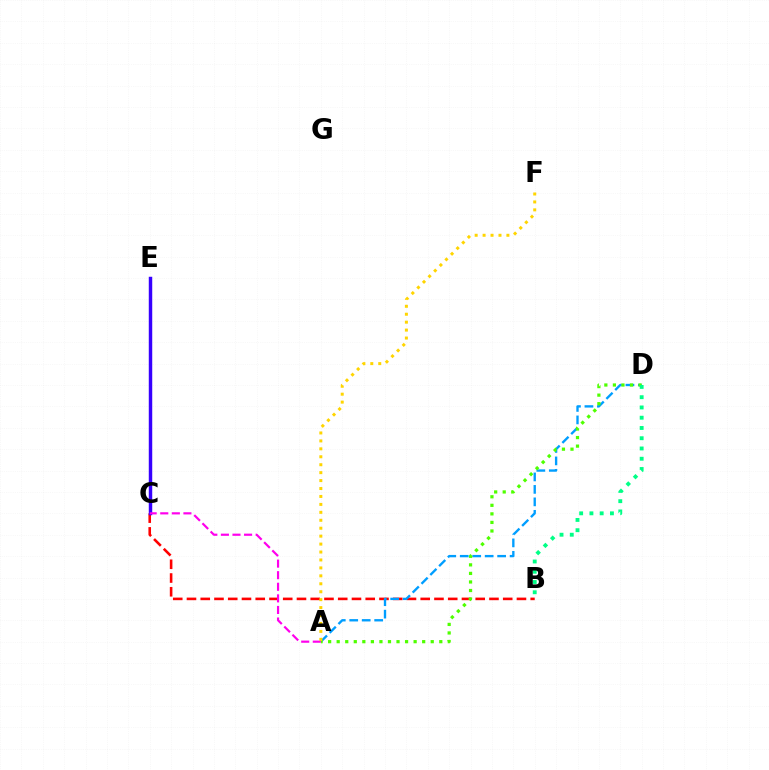{('B', 'C'): [{'color': '#ff0000', 'line_style': 'dashed', 'thickness': 1.87}], ('A', 'D'): [{'color': '#009eff', 'line_style': 'dashed', 'thickness': 1.69}, {'color': '#4fff00', 'line_style': 'dotted', 'thickness': 2.32}], ('C', 'E'): [{'color': '#3700ff', 'line_style': 'solid', 'thickness': 2.49}], ('A', 'C'): [{'color': '#ff00ed', 'line_style': 'dashed', 'thickness': 1.57}], ('A', 'F'): [{'color': '#ffd500', 'line_style': 'dotted', 'thickness': 2.16}], ('B', 'D'): [{'color': '#00ff86', 'line_style': 'dotted', 'thickness': 2.79}]}